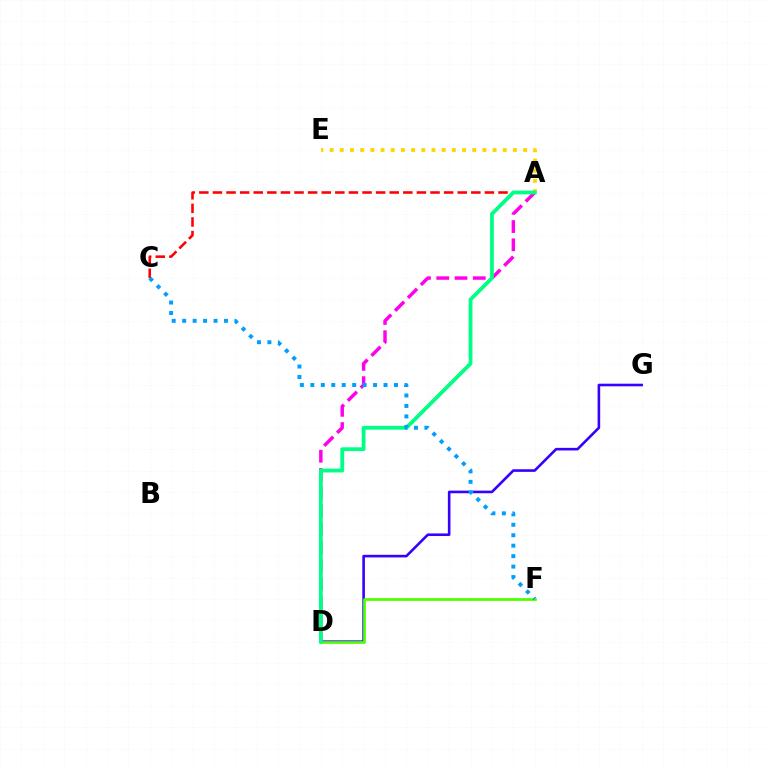{('D', 'G'): [{'color': '#3700ff', 'line_style': 'solid', 'thickness': 1.88}], ('D', 'F'): [{'color': '#4fff00', 'line_style': 'solid', 'thickness': 1.96}], ('A', 'E'): [{'color': '#ffd500', 'line_style': 'dotted', 'thickness': 2.77}], ('A', 'D'): [{'color': '#ff00ed', 'line_style': 'dashed', 'thickness': 2.48}, {'color': '#00ff86', 'line_style': 'solid', 'thickness': 2.73}], ('A', 'C'): [{'color': '#ff0000', 'line_style': 'dashed', 'thickness': 1.85}], ('C', 'F'): [{'color': '#009eff', 'line_style': 'dotted', 'thickness': 2.84}]}